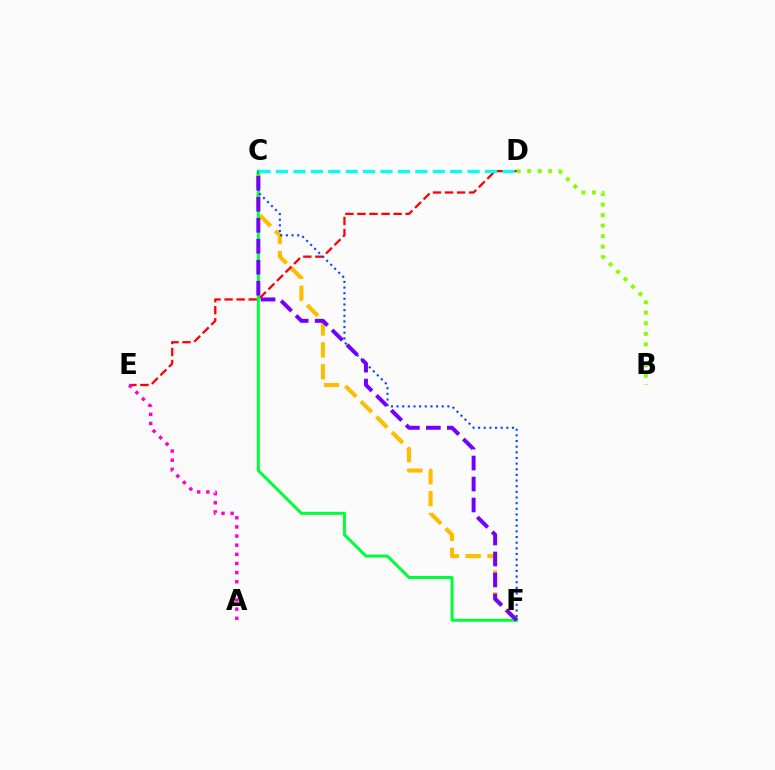{('B', 'D'): [{'color': '#84ff00', 'line_style': 'dotted', 'thickness': 2.85}], ('C', 'F'): [{'color': '#ffbd00', 'line_style': 'dashed', 'thickness': 2.97}, {'color': '#00ff39', 'line_style': 'solid', 'thickness': 2.16}, {'color': '#004bff', 'line_style': 'dotted', 'thickness': 1.53}, {'color': '#7200ff', 'line_style': 'dashed', 'thickness': 2.85}], ('D', 'E'): [{'color': '#ff0000', 'line_style': 'dashed', 'thickness': 1.64}], ('A', 'E'): [{'color': '#ff00cf', 'line_style': 'dotted', 'thickness': 2.48}], ('C', 'D'): [{'color': '#00fff6', 'line_style': 'dashed', 'thickness': 2.37}]}